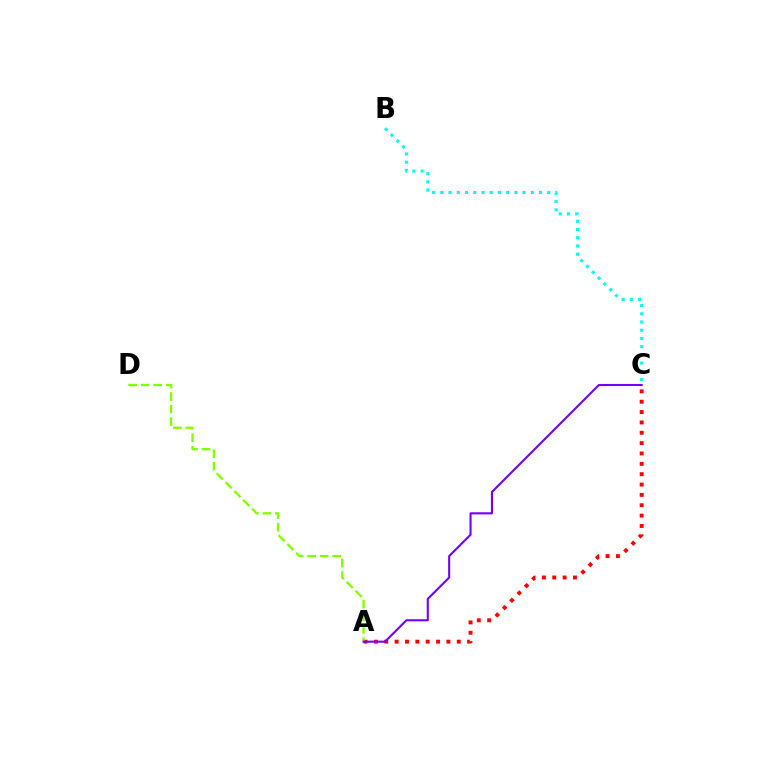{('A', 'C'): [{'color': '#ff0000', 'line_style': 'dotted', 'thickness': 2.81}, {'color': '#7200ff', 'line_style': 'solid', 'thickness': 1.51}], ('B', 'C'): [{'color': '#00fff6', 'line_style': 'dotted', 'thickness': 2.23}], ('A', 'D'): [{'color': '#84ff00', 'line_style': 'dashed', 'thickness': 1.7}]}